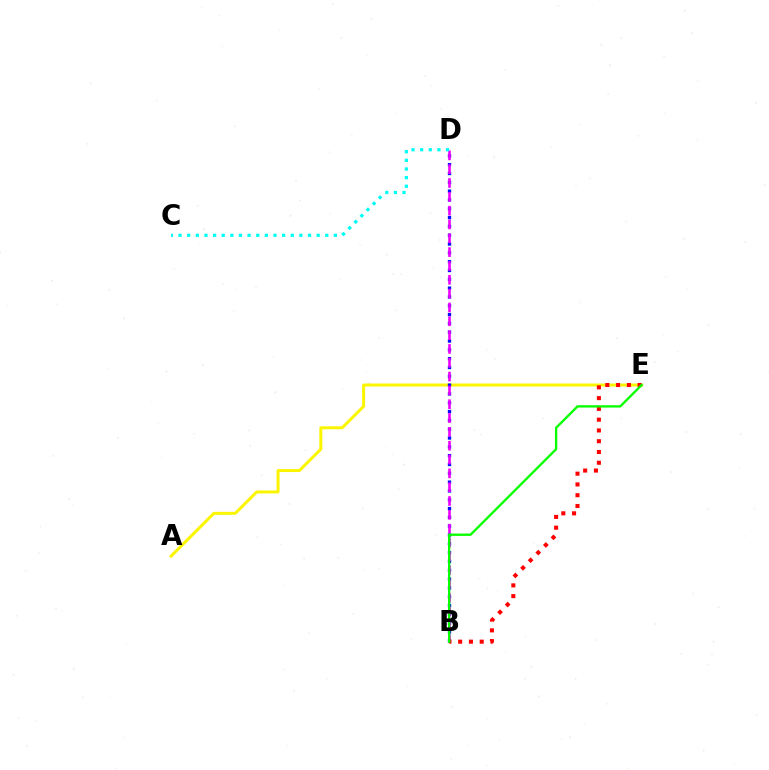{('A', 'E'): [{'color': '#fcf500', 'line_style': 'solid', 'thickness': 2.15}], ('B', 'D'): [{'color': '#0010ff', 'line_style': 'dotted', 'thickness': 2.4}, {'color': '#ee00ff', 'line_style': 'dashed', 'thickness': 1.88}], ('C', 'D'): [{'color': '#00fff6', 'line_style': 'dotted', 'thickness': 2.35}], ('B', 'E'): [{'color': '#ff0000', 'line_style': 'dotted', 'thickness': 2.93}, {'color': '#08ff00', 'line_style': 'solid', 'thickness': 1.69}]}